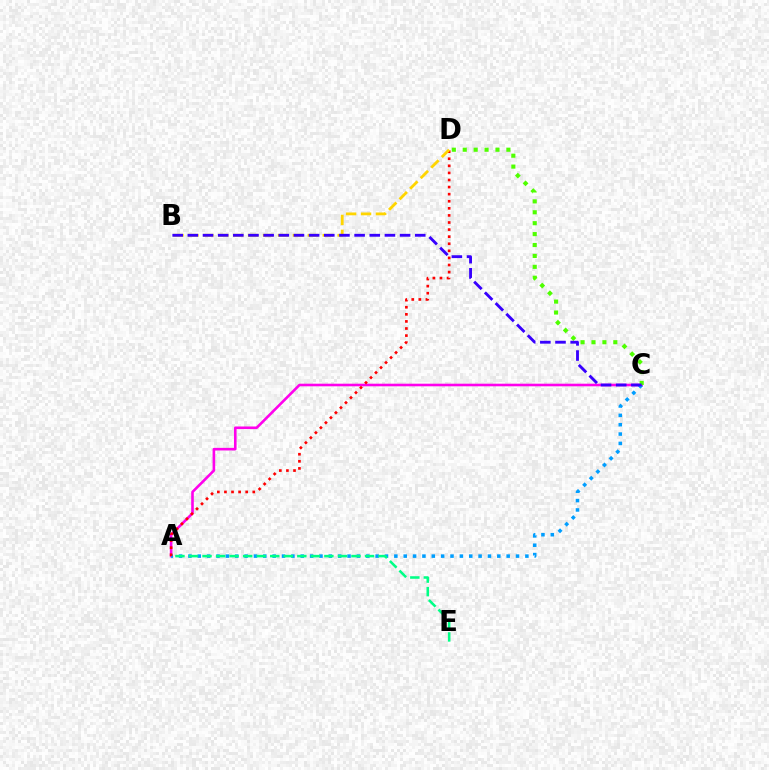{('A', 'C'): [{'color': '#ff00ed', 'line_style': 'solid', 'thickness': 1.87}, {'color': '#009eff', 'line_style': 'dotted', 'thickness': 2.54}], ('A', 'E'): [{'color': '#00ff86', 'line_style': 'dashed', 'thickness': 1.84}], ('A', 'D'): [{'color': '#ff0000', 'line_style': 'dotted', 'thickness': 1.92}], ('B', 'D'): [{'color': '#ffd500', 'line_style': 'dashed', 'thickness': 2.03}], ('C', 'D'): [{'color': '#4fff00', 'line_style': 'dotted', 'thickness': 2.96}], ('B', 'C'): [{'color': '#3700ff', 'line_style': 'dashed', 'thickness': 2.06}]}